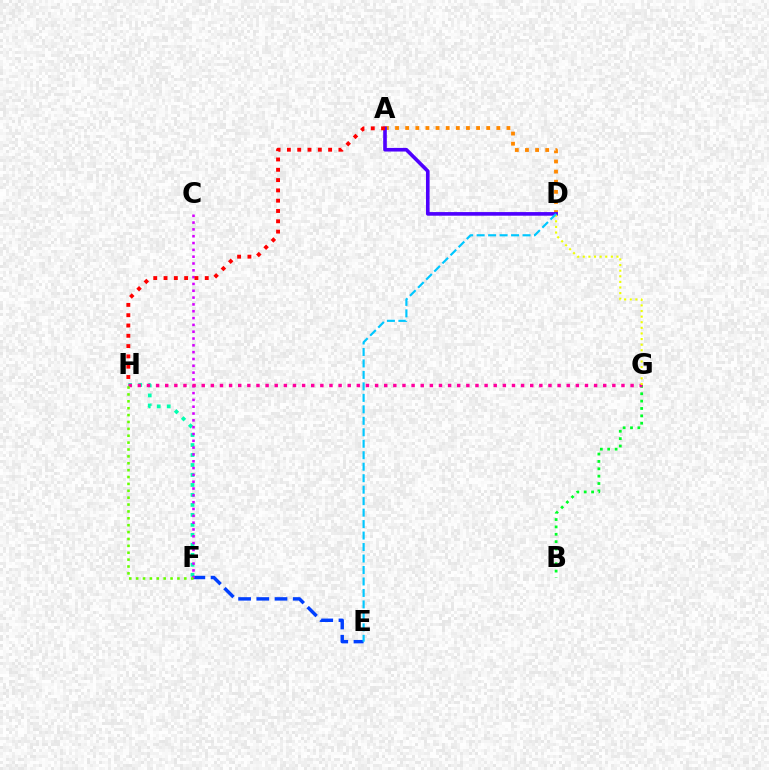{('A', 'D'): [{'color': '#ff8800', 'line_style': 'dotted', 'thickness': 2.75}, {'color': '#4f00ff', 'line_style': 'solid', 'thickness': 2.61}], ('F', 'H'): [{'color': '#00ffaf', 'line_style': 'dotted', 'thickness': 2.71}, {'color': '#66ff00', 'line_style': 'dotted', 'thickness': 1.87}], ('E', 'F'): [{'color': '#003fff', 'line_style': 'dashed', 'thickness': 2.47}], ('B', 'G'): [{'color': '#00ff27', 'line_style': 'dotted', 'thickness': 2.0}], ('C', 'F'): [{'color': '#d600ff', 'line_style': 'dotted', 'thickness': 1.85}], ('G', 'H'): [{'color': '#ff00a0', 'line_style': 'dotted', 'thickness': 2.48}], ('D', 'G'): [{'color': '#eeff00', 'line_style': 'dotted', 'thickness': 1.52}], ('D', 'E'): [{'color': '#00c7ff', 'line_style': 'dashed', 'thickness': 1.56}], ('A', 'H'): [{'color': '#ff0000', 'line_style': 'dotted', 'thickness': 2.8}]}